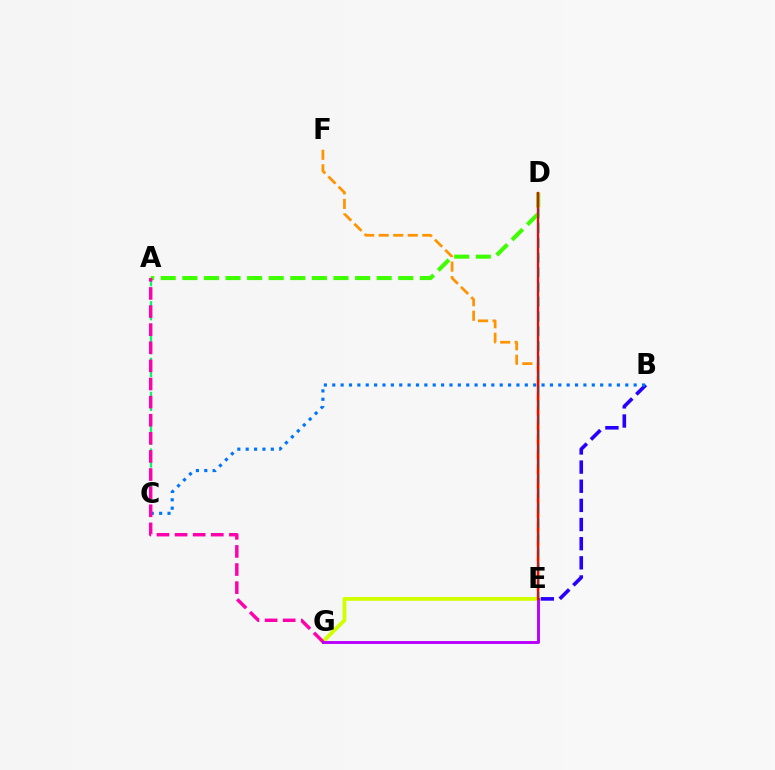{('B', 'E'): [{'color': '#2500ff', 'line_style': 'dashed', 'thickness': 2.6}], ('E', 'F'): [{'color': '#ff9400', 'line_style': 'dashed', 'thickness': 1.97}], ('B', 'C'): [{'color': '#0074ff', 'line_style': 'dotted', 'thickness': 2.27}], ('E', 'G'): [{'color': '#d1ff00', 'line_style': 'solid', 'thickness': 2.76}, {'color': '#b900ff', 'line_style': 'solid', 'thickness': 2.1}], ('D', 'E'): [{'color': '#00fff6', 'line_style': 'dashed', 'thickness': 2.0}, {'color': '#ff0000', 'line_style': 'solid', 'thickness': 1.62}], ('A', 'C'): [{'color': '#00ff5c', 'line_style': 'dashed', 'thickness': 1.54}], ('A', 'D'): [{'color': '#3dff00', 'line_style': 'dashed', 'thickness': 2.93}], ('A', 'G'): [{'color': '#ff00ac', 'line_style': 'dashed', 'thickness': 2.46}]}